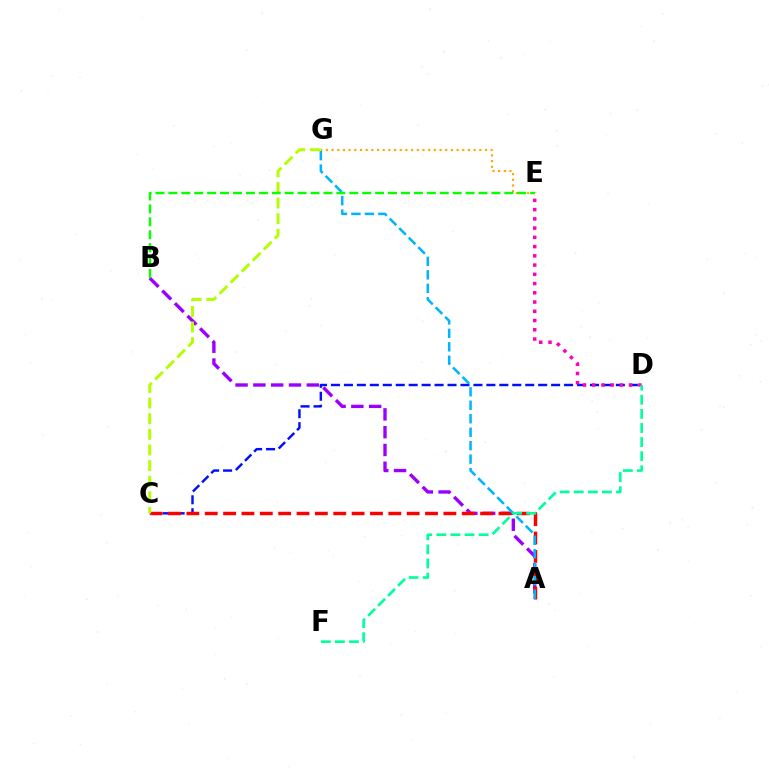{('C', 'D'): [{'color': '#0010ff', 'line_style': 'dashed', 'thickness': 1.76}], ('A', 'B'): [{'color': '#9b00ff', 'line_style': 'dashed', 'thickness': 2.42}], ('A', 'C'): [{'color': '#ff0000', 'line_style': 'dashed', 'thickness': 2.49}], ('D', 'E'): [{'color': '#ff00bd', 'line_style': 'dotted', 'thickness': 2.51}], ('E', 'G'): [{'color': '#ffa500', 'line_style': 'dotted', 'thickness': 1.54}], ('A', 'G'): [{'color': '#00b5ff', 'line_style': 'dashed', 'thickness': 1.83}], ('C', 'G'): [{'color': '#b3ff00', 'line_style': 'dashed', 'thickness': 2.12}], ('D', 'F'): [{'color': '#00ff9d', 'line_style': 'dashed', 'thickness': 1.92}], ('B', 'E'): [{'color': '#08ff00', 'line_style': 'dashed', 'thickness': 1.76}]}